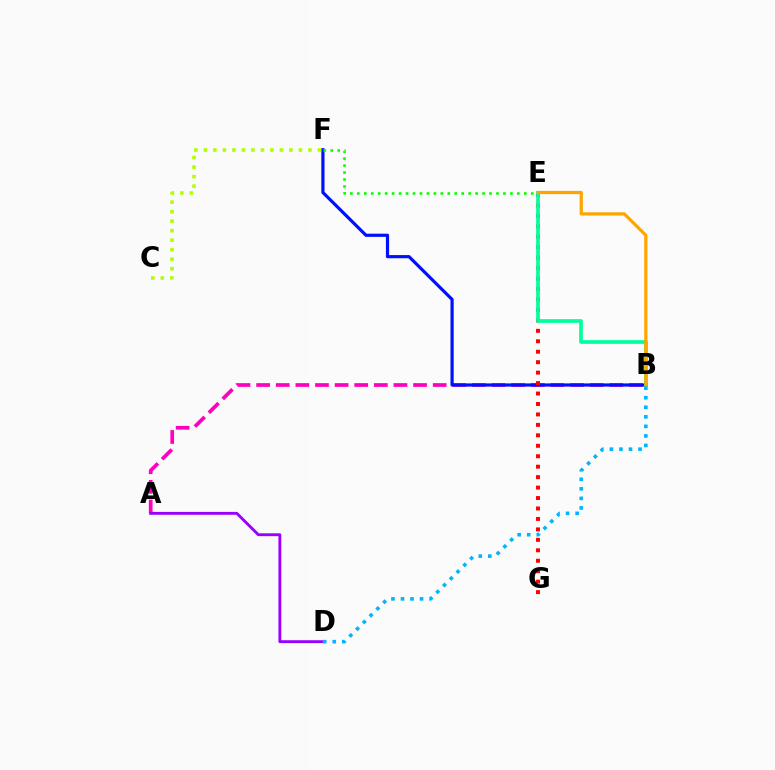{('A', 'B'): [{'color': '#ff00bd', 'line_style': 'dashed', 'thickness': 2.67}], ('A', 'D'): [{'color': '#9b00ff', 'line_style': 'solid', 'thickness': 2.07}], ('B', 'F'): [{'color': '#0010ff', 'line_style': 'solid', 'thickness': 2.29}], ('E', 'G'): [{'color': '#ff0000', 'line_style': 'dotted', 'thickness': 2.84}], ('C', 'F'): [{'color': '#b3ff00', 'line_style': 'dotted', 'thickness': 2.58}], ('E', 'F'): [{'color': '#08ff00', 'line_style': 'dotted', 'thickness': 1.89}], ('B', 'E'): [{'color': '#00ff9d', 'line_style': 'solid', 'thickness': 2.66}, {'color': '#ffa500', 'line_style': 'solid', 'thickness': 2.33}], ('B', 'D'): [{'color': '#00b5ff', 'line_style': 'dotted', 'thickness': 2.59}]}